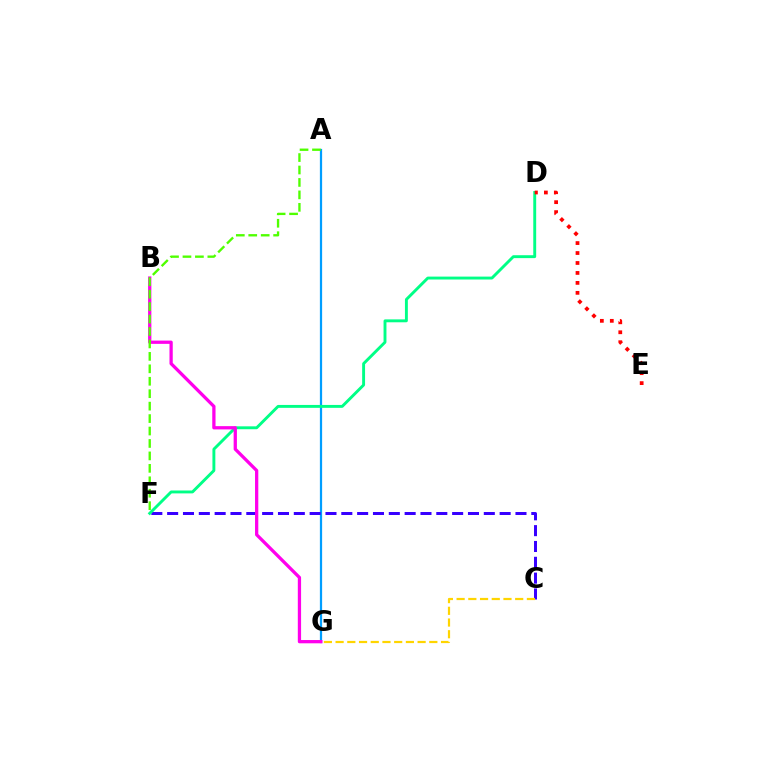{('A', 'G'): [{'color': '#009eff', 'line_style': 'solid', 'thickness': 1.61}], ('C', 'F'): [{'color': '#3700ff', 'line_style': 'dashed', 'thickness': 2.15}], ('C', 'G'): [{'color': '#ffd500', 'line_style': 'dashed', 'thickness': 1.59}], ('D', 'F'): [{'color': '#00ff86', 'line_style': 'solid', 'thickness': 2.09}], ('B', 'G'): [{'color': '#ff00ed', 'line_style': 'solid', 'thickness': 2.36}], ('D', 'E'): [{'color': '#ff0000', 'line_style': 'dotted', 'thickness': 2.7}], ('A', 'F'): [{'color': '#4fff00', 'line_style': 'dashed', 'thickness': 1.69}]}